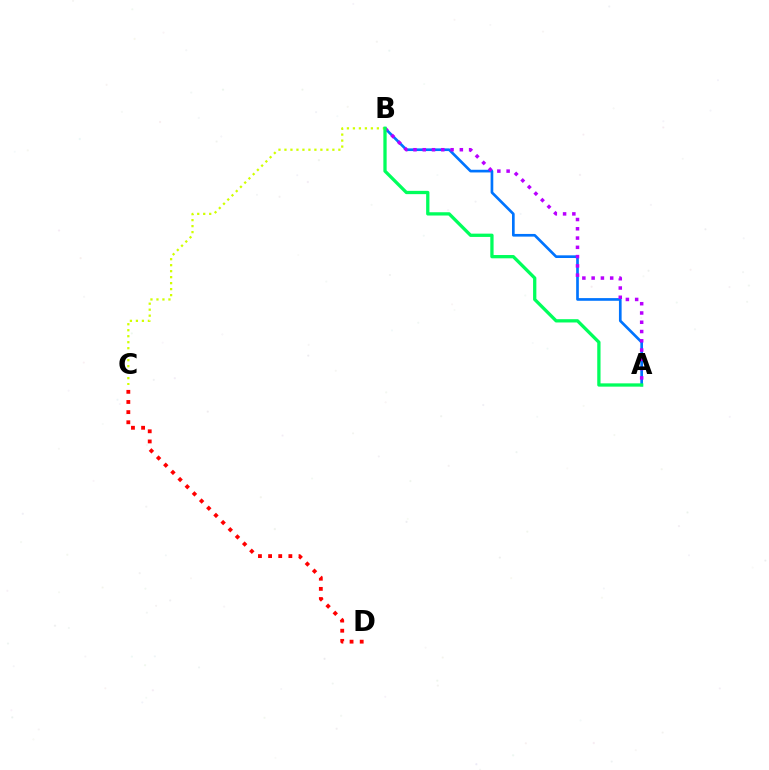{('C', 'D'): [{'color': '#ff0000', 'line_style': 'dotted', 'thickness': 2.76}], ('A', 'B'): [{'color': '#0074ff', 'line_style': 'solid', 'thickness': 1.93}, {'color': '#b900ff', 'line_style': 'dotted', 'thickness': 2.52}, {'color': '#00ff5c', 'line_style': 'solid', 'thickness': 2.37}], ('B', 'C'): [{'color': '#d1ff00', 'line_style': 'dotted', 'thickness': 1.63}]}